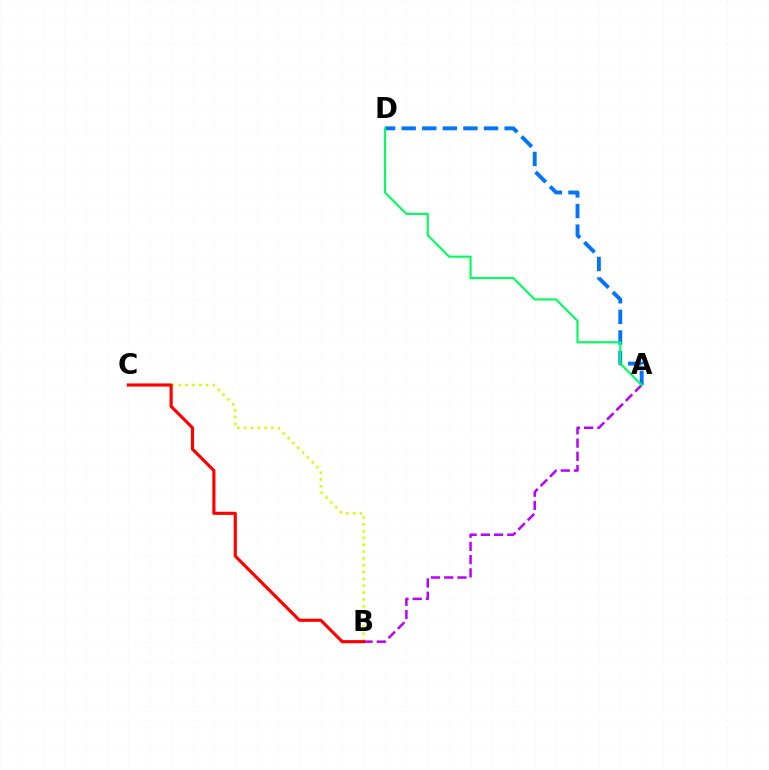{('A', 'D'): [{'color': '#0074ff', 'line_style': 'dashed', 'thickness': 2.8}, {'color': '#00ff5c', 'line_style': 'solid', 'thickness': 1.53}], ('A', 'B'): [{'color': '#b900ff', 'line_style': 'dashed', 'thickness': 1.8}], ('B', 'C'): [{'color': '#d1ff00', 'line_style': 'dotted', 'thickness': 1.85}, {'color': '#ff0000', 'line_style': 'solid', 'thickness': 2.26}]}